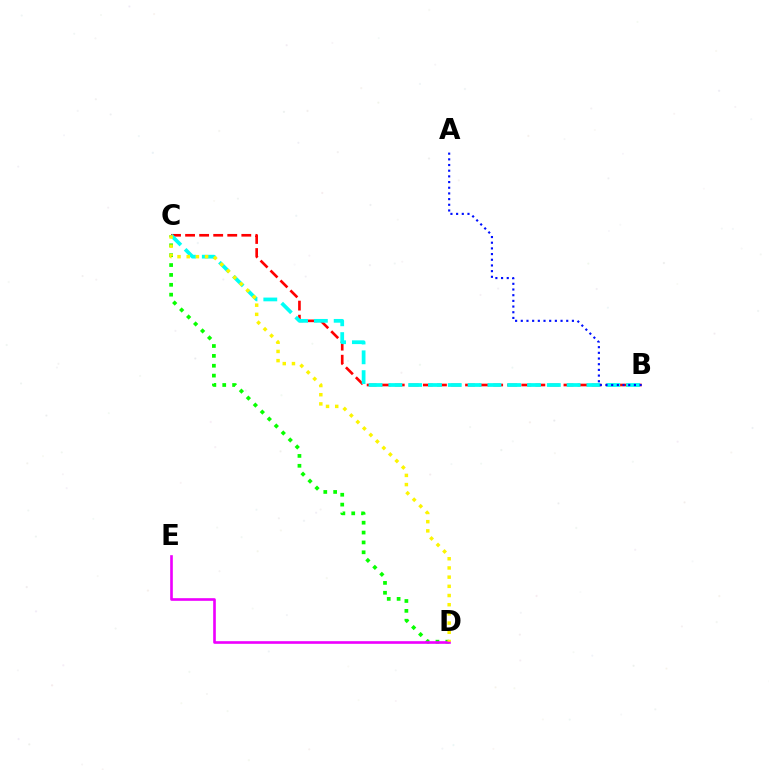{('C', 'D'): [{'color': '#08ff00', 'line_style': 'dotted', 'thickness': 2.68}, {'color': '#fcf500', 'line_style': 'dotted', 'thickness': 2.5}], ('B', 'C'): [{'color': '#ff0000', 'line_style': 'dashed', 'thickness': 1.91}, {'color': '#00fff6', 'line_style': 'dashed', 'thickness': 2.69}], ('D', 'E'): [{'color': '#ee00ff', 'line_style': 'solid', 'thickness': 1.9}], ('A', 'B'): [{'color': '#0010ff', 'line_style': 'dotted', 'thickness': 1.54}]}